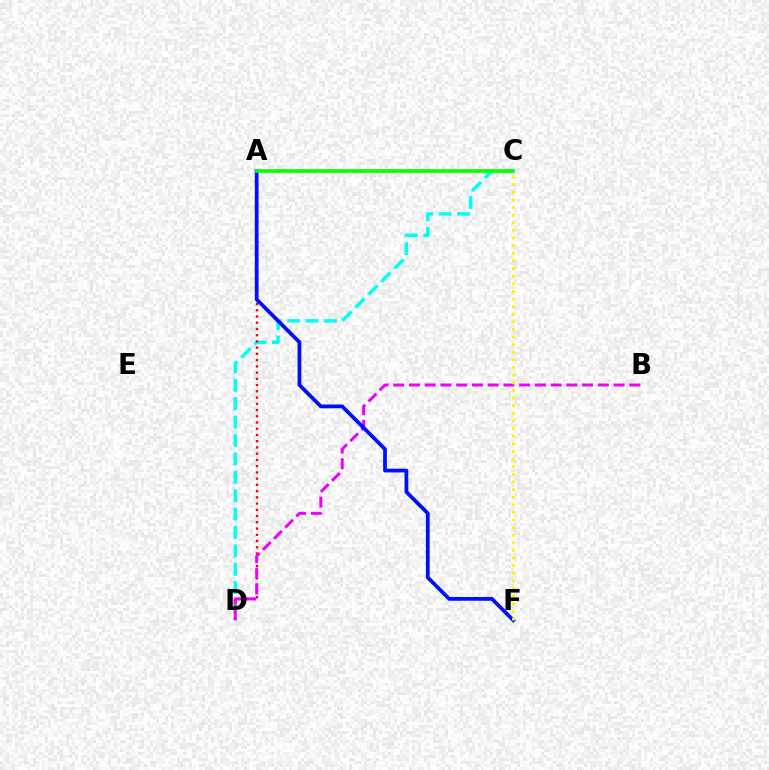{('C', 'D'): [{'color': '#00fff6', 'line_style': 'dashed', 'thickness': 2.5}], ('A', 'D'): [{'color': '#ff0000', 'line_style': 'dotted', 'thickness': 1.69}], ('B', 'D'): [{'color': '#ee00ff', 'line_style': 'dashed', 'thickness': 2.14}], ('A', 'F'): [{'color': '#0010ff', 'line_style': 'solid', 'thickness': 2.71}], ('A', 'C'): [{'color': '#08ff00', 'line_style': 'solid', 'thickness': 2.65}], ('C', 'F'): [{'color': '#fcf500', 'line_style': 'dotted', 'thickness': 2.07}]}